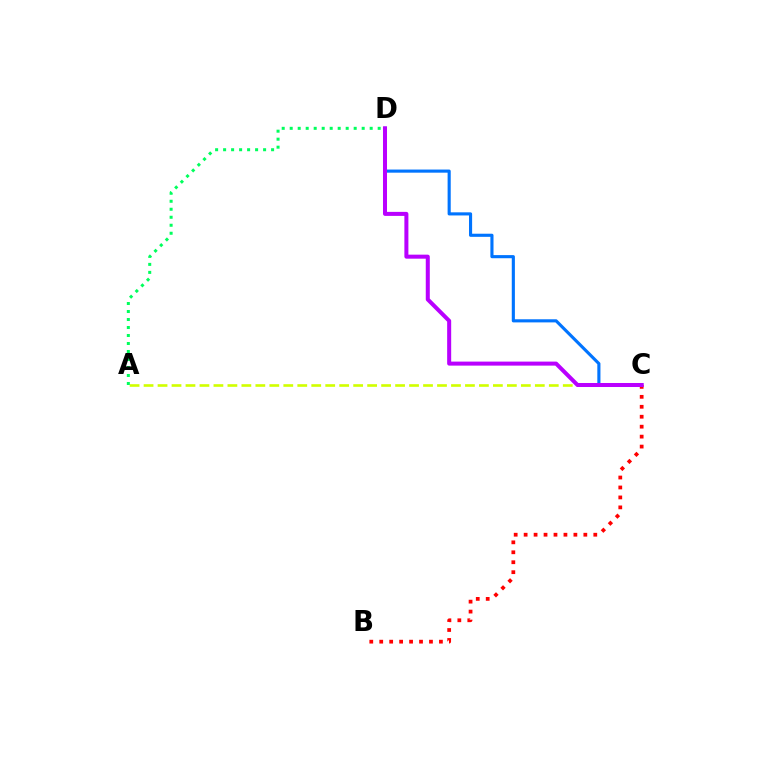{('C', 'D'): [{'color': '#0074ff', 'line_style': 'solid', 'thickness': 2.25}, {'color': '#b900ff', 'line_style': 'solid', 'thickness': 2.89}], ('B', 'C'): [{'color': '#ff0000', 'line_style': 'dotted', 'thickness': 2.7}], ('A', 'C'): [{'color': '#d1ff00', 'line_style': 'dashed', 'thickness': 1.9}], ('A', 'D'): [{'color': '#00ff5c', 'line_style': 'dotted', 'thickness': 2.17}]}